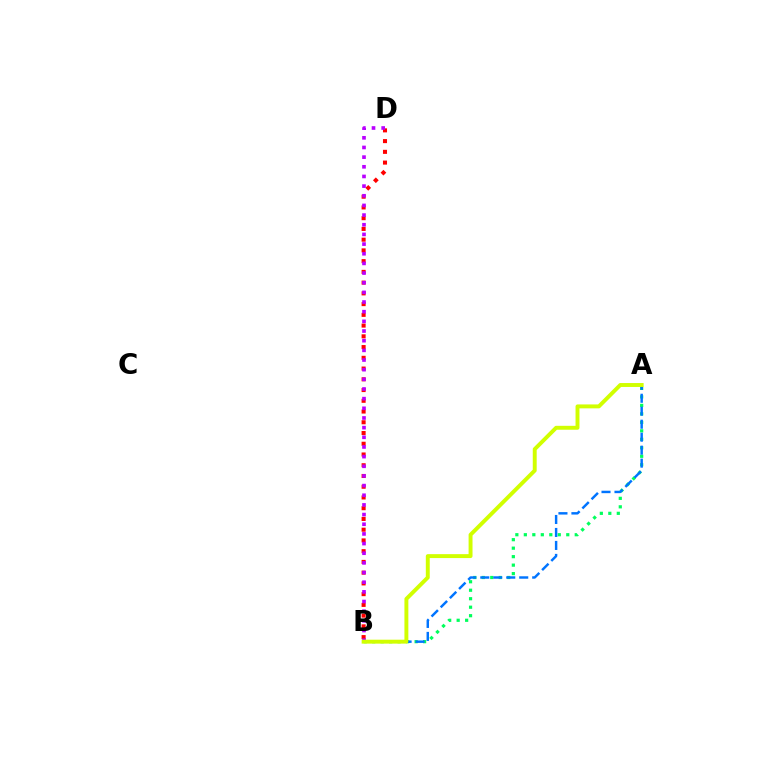{('A', 'B'): [{'color': '#00ff5c', 'line_style': 'dotted', 'thickness': 2.31}, {'color': '#0074ff', 'line_style': 'dashed', 'thickness': 1.76}, {'color': '#d1ff00', 'line_style': 'solid', 'thickness': 2.83}], ('B', 'D'): [{'color': '#ff0000', 'line_style': 'dotted', 'thickness': 2.92}, {'color': '#b900ff', 'line_style': 'dotted', 'thickness': 2.62}]}